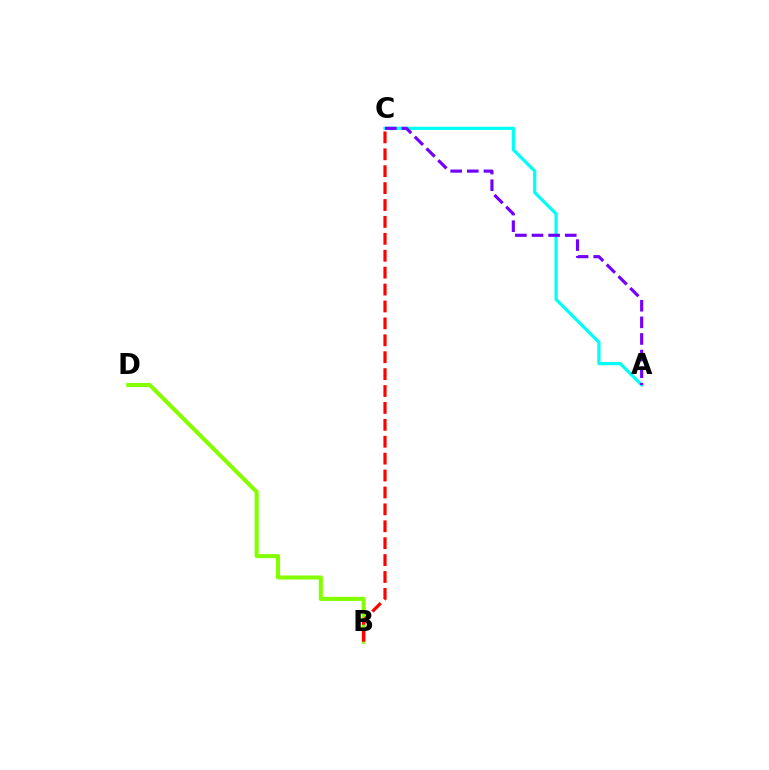{('A', 'C'): [{'color': '#00fff6', 'line_style': 'solid', 'thickness': 2.32}, {'color': '#7200ff', 'line_style': 'dashed', 'thickness': 2.26}], ('B', 'D'): [{'color': '#84ff00', 'line_style': 'solid', 'thickness': 2.94}], ('B', 'C'): [{'color': '#ff0000', 'line_style': 'dashed', 'thickness': 2.3}]}